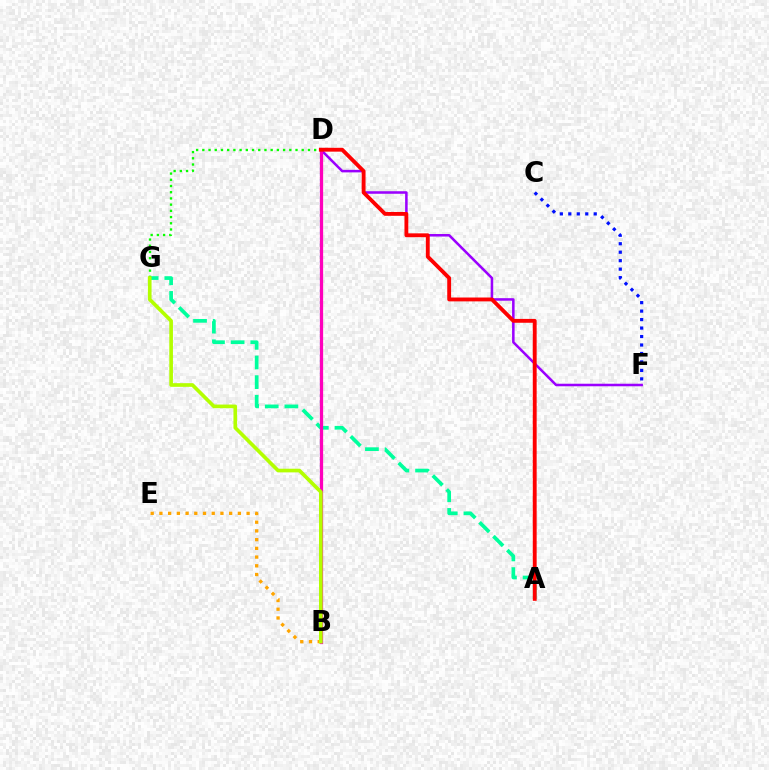{('D', 'F'): [{'color': '#9b00ff', 'line_style': 'solid', 'thickness': 1.83}], ('B', 'D'): [{'color': '#00b5ff', 'line_style': 'dotted', 'thickness': 1.58}, {'color': '#ff00bd', 'line_style': 'solid', 'thickness': 2.34}], ('A', 'G'): [{'color': '#00ff9d', 'line_style': 'dashed', 'thickness': 2.67}], ('B', 'E'): [{'color': '#ffa500', 'line_style': 'dotted', 'thickness': 2.37}], ('C', 'F'): [{'color': '#0010ff', 'line_style': 'dotted', 'thickness': 2.3}], ('D', 'G'): [{'color': '#08ff00', 'line_style': 'dotted', 'thickness': 1.69}], ('A', 'D'): [{'color': '#ff0000', 'line_style': 'solid', 'thickness': 2.78}], ('B', 'G'): [{'color': '#b3ff00', 'line_style': 'solid', 'thickness': 2.63}]}